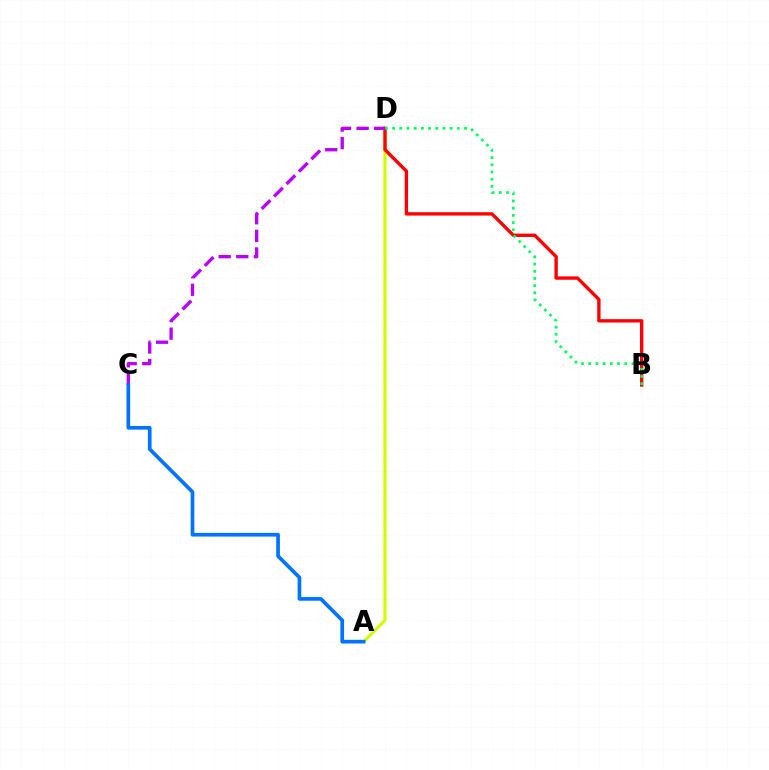{('A', 'D'): [{'color': '#d1ff00', 'line_style': 'solid', 'thickness': 2.26}], ('B', 'D'): [{'color': '#ff0000', 'line_style': 'solid', 'thickness': 2.42}, {'color': '#00ff5c', 'line_style': 'dotted', 'thickness': 1.95}], ('C', 'D'): [{'color': '#b900ff', 'line_style': 'dashed', 'thickness': 2.39}], ('A', 'C'): [{'color': '#0074ff', 'line_style': 'solid', 'thickness': 2.65}]}